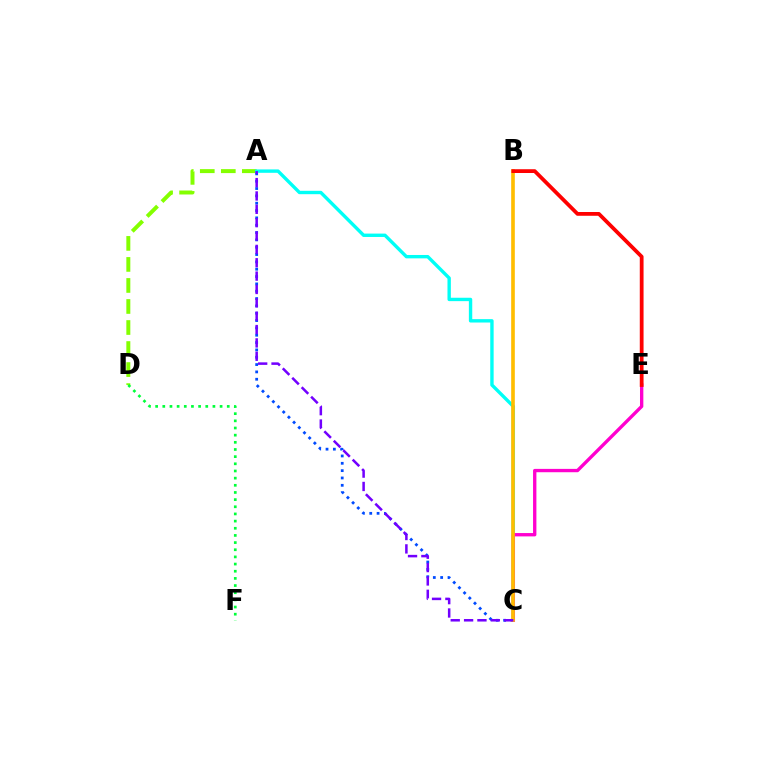{('A', 'D'): [{'color': '#84ff00', 'line_style': 'dashed', 'thickness': 2.86}], ('A', 'C'): [{'color': '#004bff', 'line_style': 'dotted', 'thickness': 1.99}, {'color': '#00fff6', 'line_style': 'solid', 'thickness': 2.44}, {'color': '#7200ff', 'line_style': 'dashed', 'thickness': 1.81}], ('C', 'E'): [{'color': '#ff00cf', 'line_style': 'solid', 'thickness': 2.41}], ('B', 'C'): [{'color': '#ffbd00', 'line_style': 'solid', 'thickness': 2.62}], ('D', 'F'): [{'color': '#00ff39', 'line_style': 'dotted', 'thickness': 1.95}], ('B', 'E'): [{'color': '#ff0000', 'line_style': 'solid', 'thickness': 2.72}]}